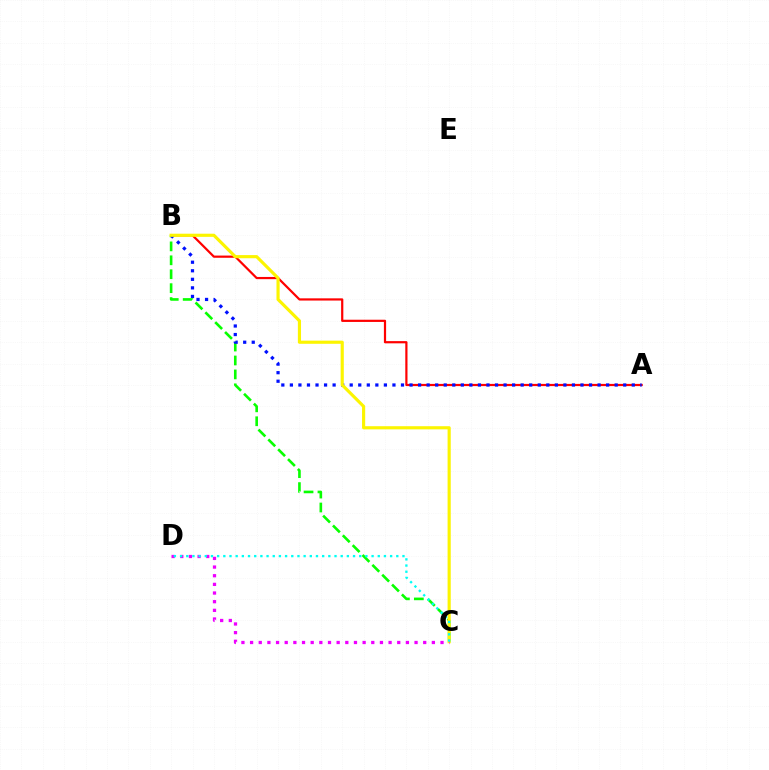{('A', 'B'): [{'color': '#ff0000', 'line_style': 'solid', 'thickness': 1.59}, {'color': '#0010ff', 'line_style': 'dotted', 'thickness': 2.32}], ('B', 'C'): [{'color': '#08ff00', 'line_style': 'dashed', 'thickness': 1.89}, {'color': '#fcf500', 'line_style': 'solid', 'thickness': 2.27}], ('C', 'D'): [{'color': '#ee00ff', 'line_style': 'dotted', 'thickness': 2.35}, {'color': '#00fff6', 'line_style': 'dotted', 'thickness': 1.68}]}